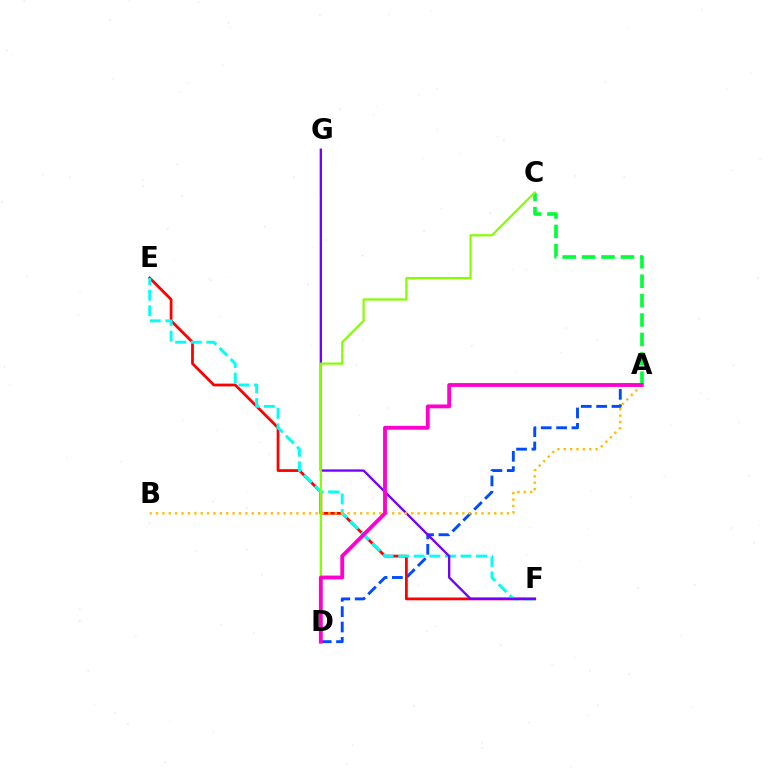{('A', 'D'): [{'color': '#004bff', 'line_style': 'dashed', 'thickness': 2.09}, {'color': '#ff00cf', 'line_style': 'solid', 'thickness': 2.77}], ('E', 'F'): [{'color': '#ff0000', 'line_style': 'solid', 'thickness': 2.0}, {'color': '#00fff6', 'line_style': 'dashed', 'thickness': 2.12}], ('F', 'G'): [{'color': '#7200ff', 'line_style': 'solid', 'thickness': 1.67}], ('A', 'B'): [{'color': '#ffbd00', 'line_style': 'dotted', 'thickness': 1.73}], ('A', 'C'): [{'color': '#00ff39', 'line_style': 'dashed', 'thickness': 2.64}], ('C', 'D'): [{'color': '#84ff00', 'line_style': 'solid', 'thickness': 1.58}]}